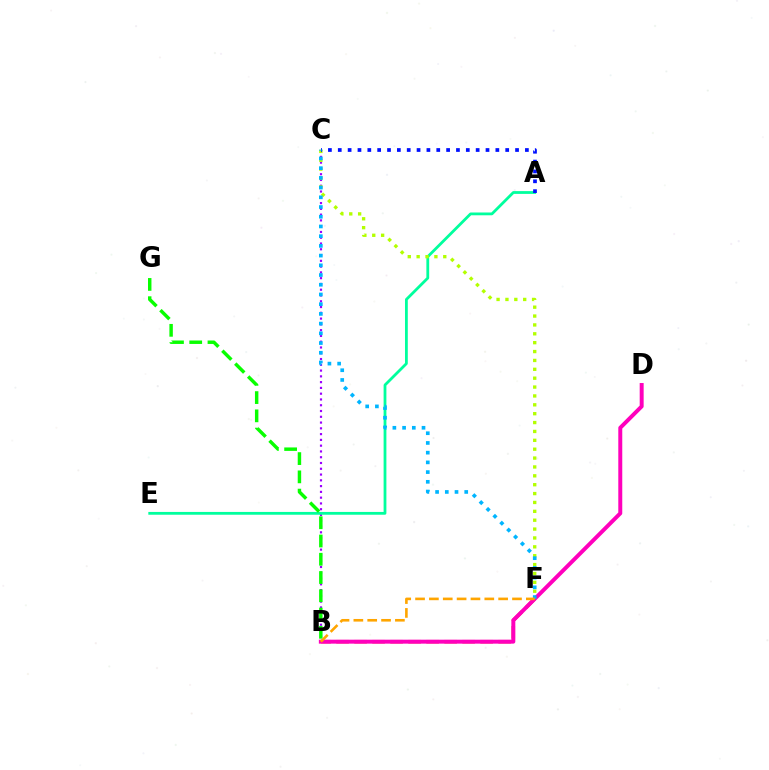{('B', 'F'): [{'color': '#ff0000', 'line_style': 'dashed', 'thickness': 2.45}, {'color': '#ffa500', 'line_style': 'dashed', 'thickness': 1.88}], ('B', 'C'): [{'color': '#9b00ff', 'line_style': 'dotted', 'thickness': 1.57}], ('A', 'E'): [{'color': '#00ff9d', 'line_style': 'solid', 'thickness': 2.01}], ('B', 'G'): [{'color': '#08ff00', 'line_style': 'dashed', 'thickness': 2.48}], ('B', 'D'): [{'color': '#ff00bd', 'line_style': 'solid', 'thickness': 2.85}], ('C', 'F'): [{'color': '#b3ff00', 'line_style': 'dotted', 'thickness': 2.41}, {'color': '#00b5ff', 'line_style': 'dotted', 'thickness': 2.64}], ('A', 'C'): [{'color': '#0010ff', 'line_style': 'dotted', 'thickness': 2.68}]}